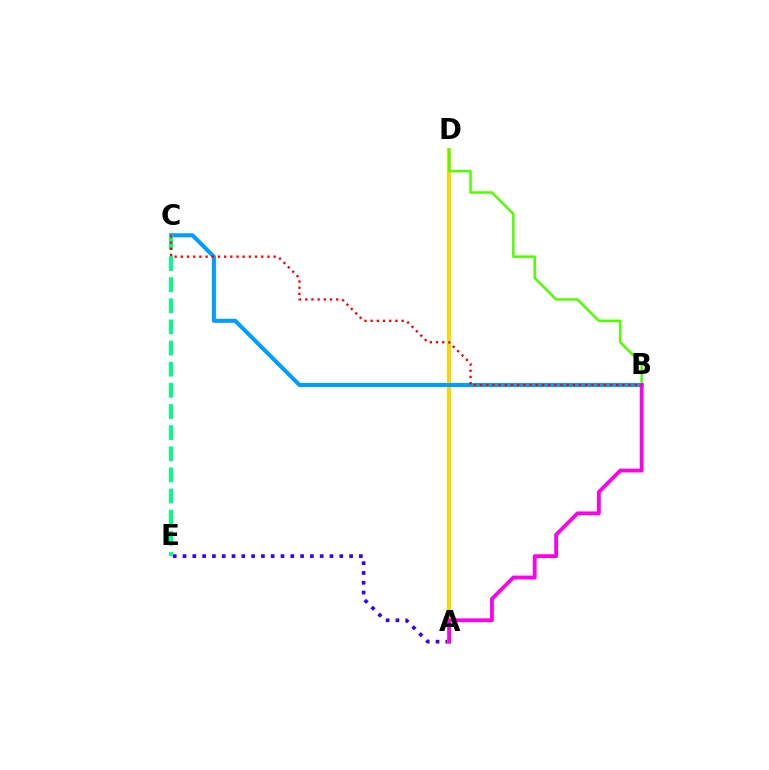{('A', 'E'): [{'color': '#3700ff', 'line_style': 'dotted', 'thickness': 2.66}], ('A', 'D'): [{'color': '#ffd500', 'line_style': 'solid', 'thickness': 2.88}], ('B', 'C'): [{'color': '#009eff', 'line_style': 'solid', 'thickness': 2.91}, {'color': '#ff0000', 'line_style': 'dotted', 'thickness': 1.68}], ('B', 'D'): [{'color': '#4fff00', 'line_style': 'solid', 'thickness': 1.8}], ('C', 'E'): [{'color': '#00ff86', 'line_style': 'dashed', 'thickness': 2.87}], ('A', 'B'): [{'color': '#ff00ed', 'line_style': 'solid', 'thickness': 2.72}]}